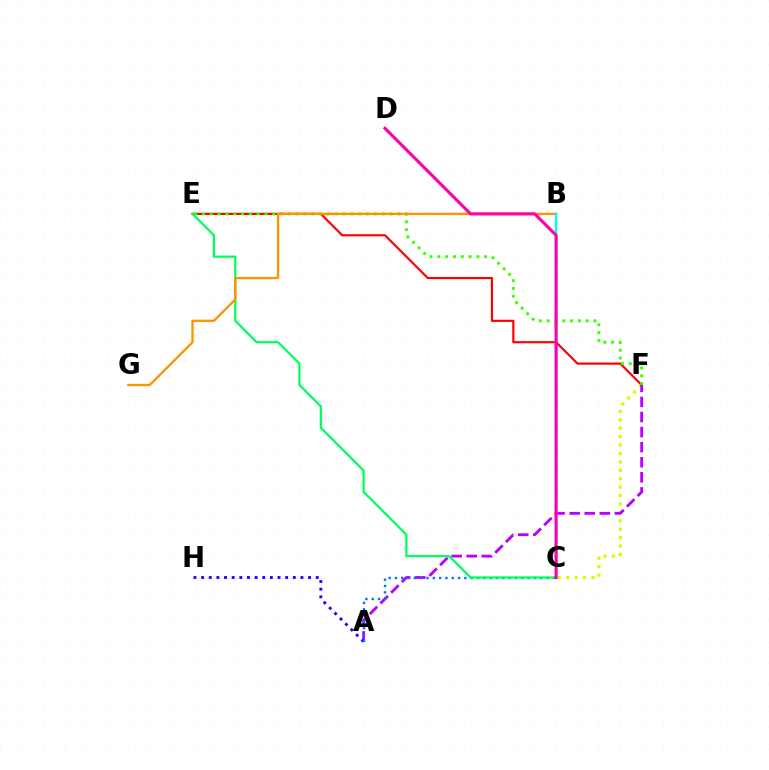{('C', 'F'): [{'color': '#d1ff00', 'line_style': 'dotted', 'thickness': 2.29}], ('E', 'F'): [{'color': '#ff0000', 'line_style': 'solid', 'thickness': 1.56}, {'color': '#3dff00', 'line_style': 'dotted', 'thickness': 2.12}], ('A', 'F'): [{'color': '#b900ff', 'line_style': 'dashed', 'thickness': 2.05}], ('A', 'H'): [{'color': '#2500ff', 'line_style': 'dotted', 'thickness': 2.08}], ('A', 'C'): [{'color': '#0074ff', 'line_style': 'dotted', 'thickness': 1.72}], ('C', 'E'): [{'color': '#00ff5c', 'line_style': 'solid', 'thickness': 1.62}], ('B', 'G'): [{'color': '#ff9400', 'line_style': 'solid', 'thickness': 1.69}], ('B', 'C'): [{'color': '#00fff6', 'line_style': 'solid', 'thickness': 1.79}], ('C', 'D'): [{'color': '#ff00ac', 'line_style': 'solid', 'thickness': 2.24}]}